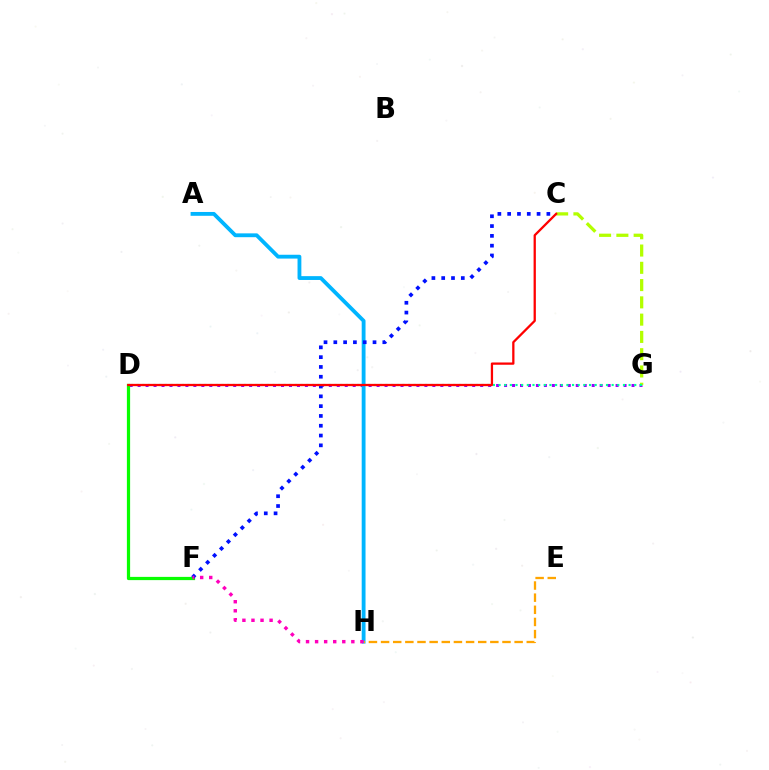{('D', 'G'): [{'color': '#9b00ff', 'line_style': 'dotted', 'thickness': 2.16}, {'color': '#00ff9d', 'line_style': 'dotted', 'thickness': 1.54}], ('C', 'G'): [{'color': '#b3ff00', 'line_style': 'dashed', 'thickness': 2.35}], ('A', 'H'): [{'color': '#00b5ff', 'line_style': 'solid', 'thickness': 2.76}], ('D', 'F'): [{'color': '#08ff00', 'line_style': 'solid', 'thickness': 2.33}], ('C', 'F'): [{'color': '#0010ff', 'line_style': 'dotted', 'thickness': 2.66}], ('F', 'H'): [{'color': '#ff00bd', 'line_style': 'dotted', 'thickness': 2.46}], ('C', 'D'): [{'color': '#ff0000', 'line_style': 'solid', 'thickness': 1.64}], ('E', 'H'): [{'color': '#ffa500', 'line_style': 'dashed', 'thickness': 1.65}]}